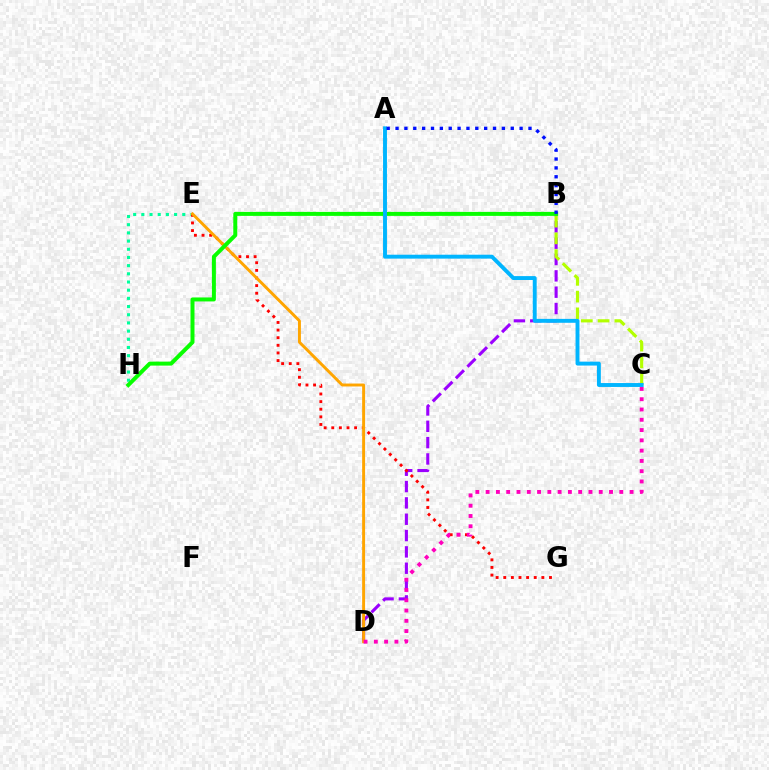{('B', 'D'): [{'color': '#9b00ff', 'line_style': 'dashed', 'thickness': 2.22}], ('E', 'H'): [{'color': '#00ff9d', 'line_style': 'dotted', 'thickness': 2.22}], ('E', 'G'): [{'color': '#ff0000', 'line_style': 'dotted', 'thickness': 2.07}], ('B', 'C'): [{'color': '#b3ff00', 'line_style': 'dashed', 'thickness': 2.28}], ('D', 'E'): [{'color': '#ffa500', 'line_style': 'solid', 'thickness': 2.11}], ('B', 'H'): [{'color': '#08ff00', 'line_style': 'solid', 'thickness': 2.87}], ('A', 'C'): [{'color': '#00b5ff', 'line_style': 'solid', 'thickness': 2.81}], ('A', 'B'): [{'color': '#0010ff', 'line_style': 'dotted', 'thickness': 2.41}], ('C', 'D'): [{'color': '#ff00bd', 'line_style': 'dotted', 'thickness': 2.79}]}